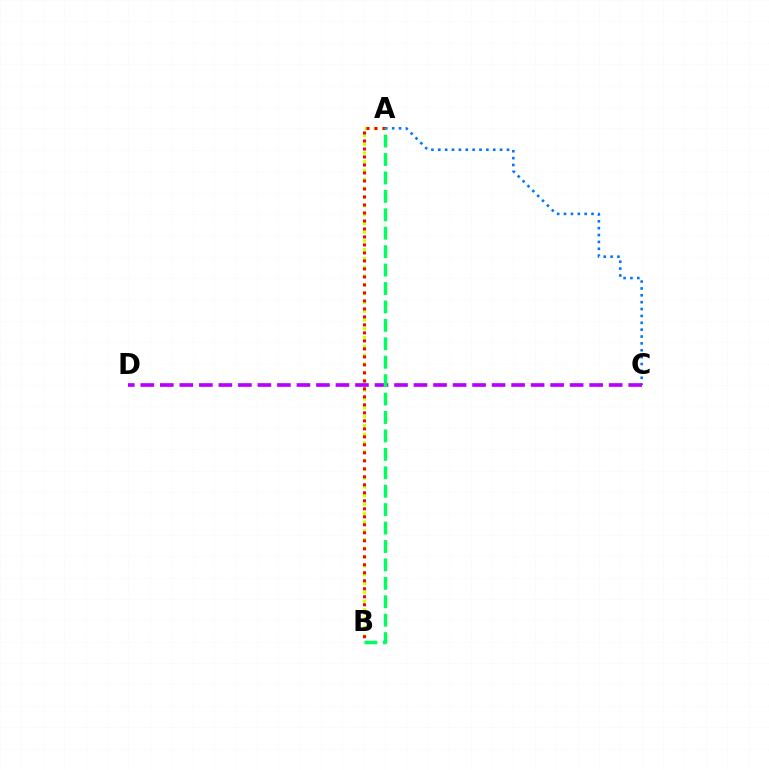{('A', 'B'): [{'color': '#d1ff00', 'line_style': 'dotted', 'thickness': 2.39}, {'color': '#ff0000', 'line_style': 'dotted', 'thickness': 2.17}, {'color': '#00ff5c', 'line_style': 'dashed', 'thickness': 2.5}], ('A', 'C'): [{'color': '#0074ff', 'line_style': 'dotted', 'thickness': 1.87}], ('C', 'D'): [{'color': '#b900ff', 'line_style': 'dashed', 'thickness': 2.65}]}